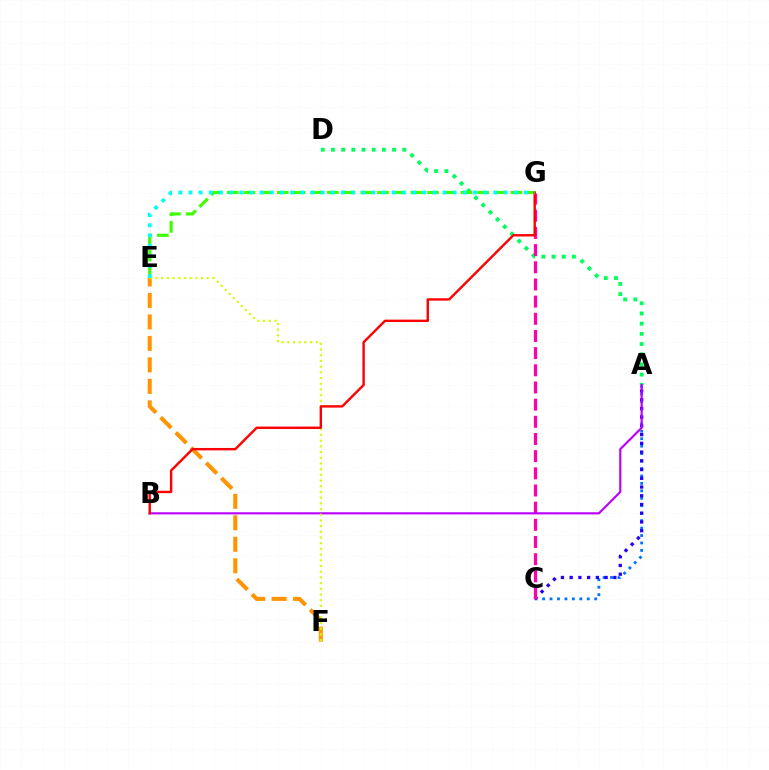{('A', 'D'): [{'color': '#00ff5c', 'line_style': 'dotted', 'thickness': 2.77}], ('E', 'G'): [{'color': '#3dff00', 'line_style': 'dashed', 'thickness': 2.27}, {'color': '#00fff6', 'line_style': 'dotted', 'thickness': 2.76}], ('A', 'C'): [{'color': '#0074ff', 'line_style': 'dotted', 'thickness': 2.02}, {'color': '#2500ff', 'line_style': 'dotted', 'thickness': 2.37}], ('C', 'G'): [{'color': '#ff00ac', 'line_style': 'dashed', 'thickness': 2.33}], ('A', 'B'): [{'color': '#b900ff', 'line_style': 'solid', 'thickness': 1.55}], ('E', 'F'): [{'color': '#ff9400', 'line_style': 'dashed', 'thickness': 2.92}, {'color': '#d1ff00', 'line_style': 'dotted', 'thickness': 1.55}], ('B', 'G'): [{'color': '#ff0000', 'line_style': 'solid', 'thickness': 1.73}]}